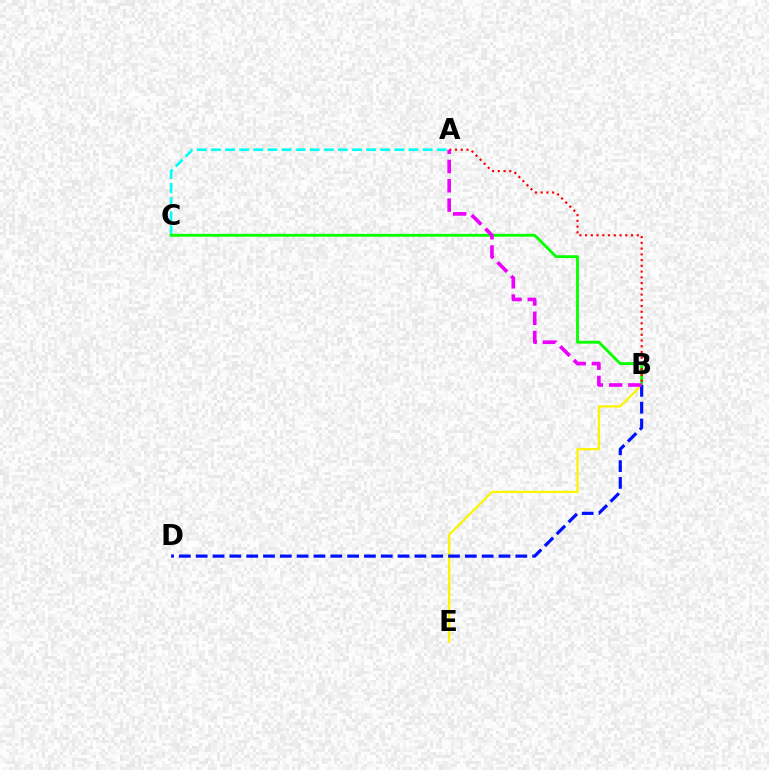{('A', 'C'): [{'color': '#00fff6', 'line_style': 'dashed', 'thickness': 1.92}], ('B', 'E'): [{'color': '#fcf500', 'line_style': 'solid', 'thickness': 1.62}], ('B', 'C'): [{'color': '#08ff00', 'line_style': 'solid', 'thickness': 2.06}], ('B', 'D'): [{'color': '#0010ff', 'line_style': 'dashed', 'thickness': 2.29}], ('A', 'B'): [{'color': '#ff0000', 'line_style': 'dotted', 'thickness': 1.56}, {'color': '#ee00ff', 'line_style': 'dashed', 'thickness': 2.62}]}